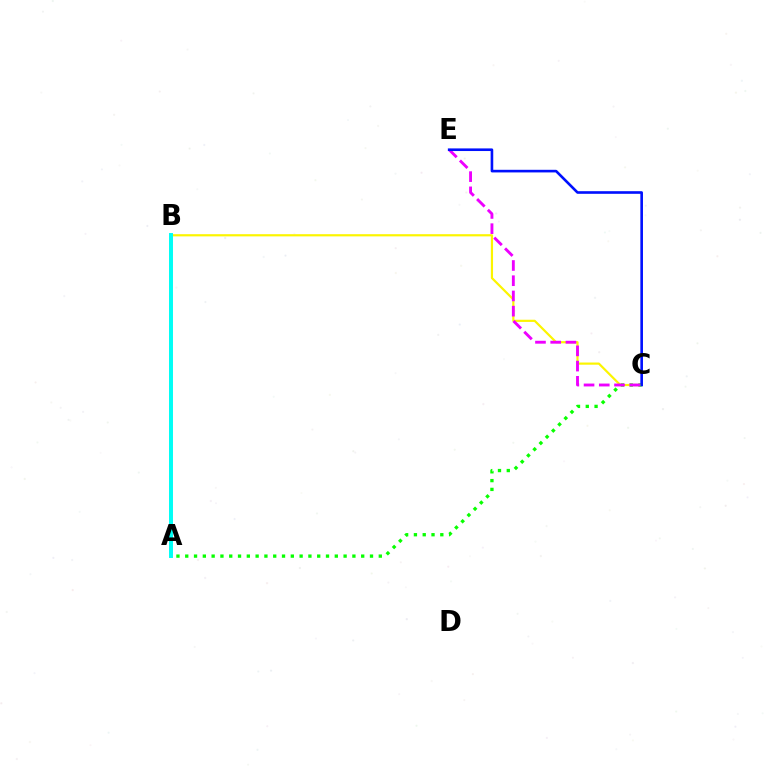{('A', 'B'): [{'color': '#ff0000', 'line_style': 'dashed', 'thickness': 1.51}, {'color': '#00fff6', 'line_style': 'solid', 'thickness': 2.85}], ('A', 'C'): [{'color': '#08ff00', 'line_style': 'dotted', 'thickness': 2.39}], ('B', 'C'): [{'color': '#fcf500', 'line_style': 'solid', 'thickness': 1.57}], ('C', 'E'): [{'color': '#ee00ff', 'line_style': 'dashed', 'thickness': 2.07}, {'color': '#0010ff', 'line_style': 'solid', 'thickness': 1.89}]}